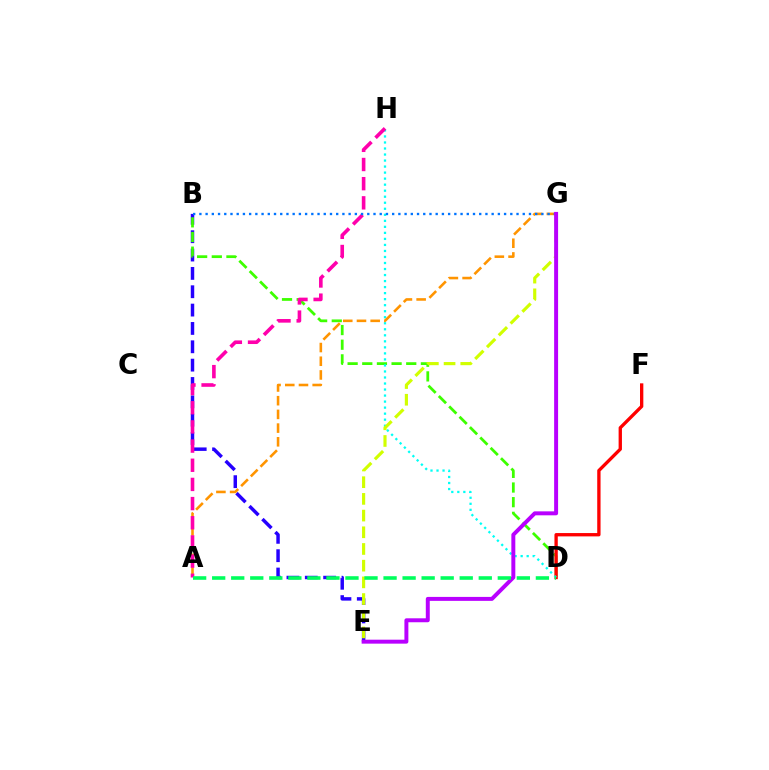{('B', 'E'): [{'color': '#2500ff', 'line_style': 'dashed', 'thickness': 2.49}], ('B', 'D'): [{'color': '#3dff00', 'line_style': 'dashed', 'thickness': 1.99}], ('D', 'F'): [{'color': '#ff0000', 'line_style': 'solid', 'thickness': 2.4}], ('D', 'H'): [{'color': '#00fff6', 'line_style': 'dotted', 'thickness': 1.64}], ('A', 'G'): [{'color': '#ff9400', 'line_style': 'dashed', 'thickness': 1.86}], ('A', 'H'): [{'color': '#ff00ac', 'line_style': 'dashed', 'thickness': 2.6}], ('E', 'G'): [{'color': '#d1ff00', 'line_style': 'dashed', 'thickness': 2.27}, {'color': '#b900ff', 'line_style': 'solid', 'thickness': 2.85}], ('B', 'G'): [{'color': '#0074ff', 'line_style': 'dotted', 'thickness': 1.69}], ('A', 'D'): [{'color': '#00ff5c', 'line_style': 'dashed', 'thickness': 2.59}]}